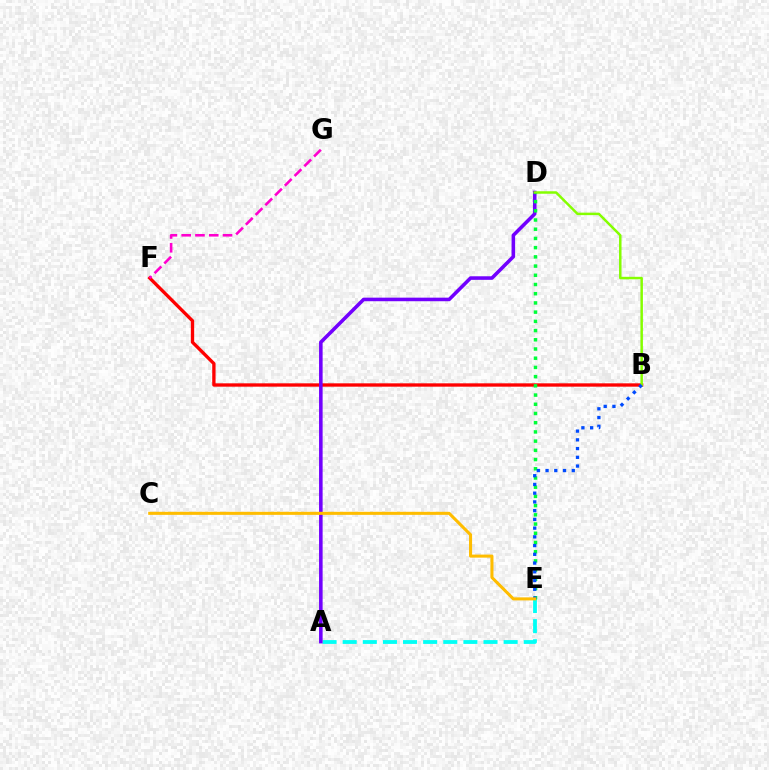{('A', 'E'): [{'color': '#00fff6', 'line_style': 'dashed', 'thickness': 2.73}], ('B', 'F'): [{'color': '#ff0000', 'line_style': 'solid', 'thickness': 2.4}], ('F', 'G'): [{'color': '#ff00cf', 'line_style': 'dashed', 'thickness': 1.87}], ('A', 'D'): [{'color': '#7200ff', 'line_style': 'solid', 'thickness': 2.57}], ('B', 'D'): [{'color': '#84ff00', 'line_style': 'solid', 'thickness': 1.79}], ('D', 'E'): [{'color': '#00ff39', 'line_style': 'dotted', 'thickness': 2.5}], ('B', 'E'): [{'color': '#004bff', 'line_style': 'dotted', 'thickness': 2.37}], ('C', 'E'): [{'color': '#ffbd00', 'line_style': 'solid', 'thickness': 2.2}]}